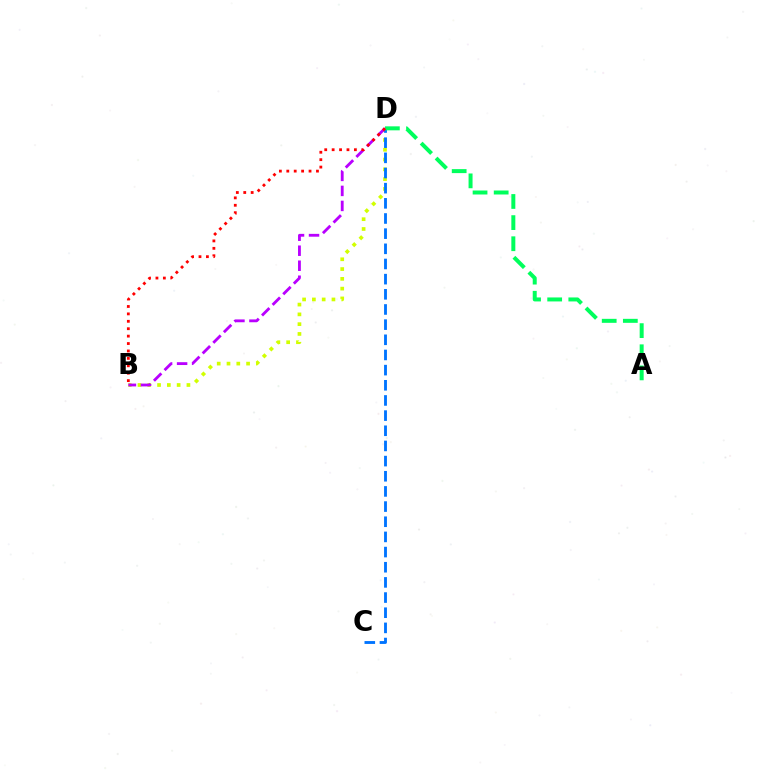{('B', 'D'): [{'color': '#d1ff00', 'line_style': 'dotted', 'thickness': 2.66}, {'color': '#b900ff', 'line_style': 'dashed', 'thickness': 2.04}, {'color': '#ff0000', 'line_style': 'dotted', 'thickness': 2.01}], ('C', 'D'): [{'color': '#0074ff', 'line_style': 'dashed', 'thickness': 2.06}], ('A', 'D'): [{'color': '#00ff5c', 'line_style': 'dashed', 'thickness': 2.87}]}